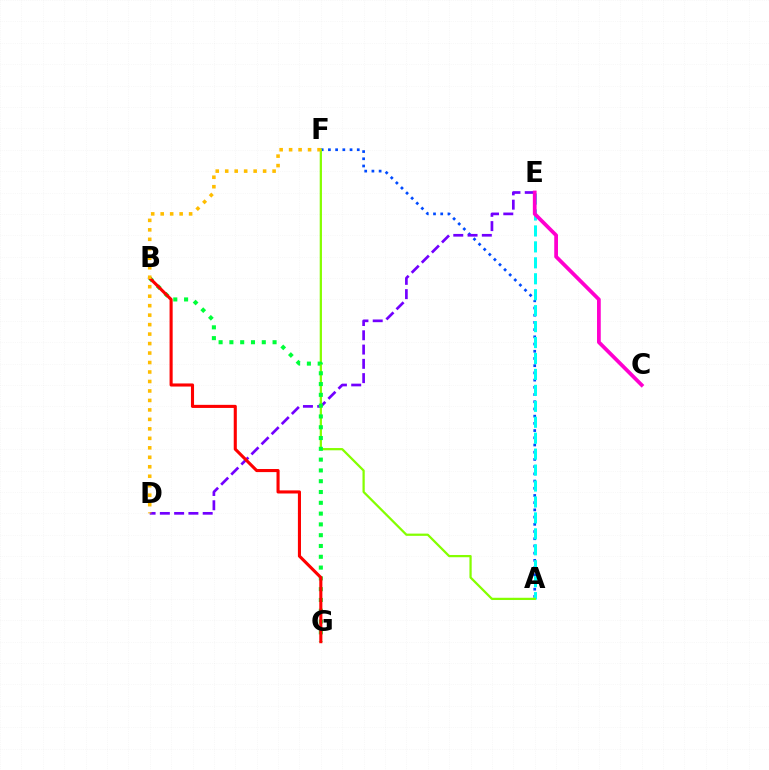{('A', 'F'): [{'color': '#004bff', 'line_style': 'dotted', 'thickness': 1.96}, {'color': '#84ff00', 'line_style': 'solid', 'thickness': 1.62}], ('A', 'E'): [{'color': '#00fff6', 'line_style': 'dashed', 'thickness': 2.17}], ('D', 'E'): [{'color': '#7200ff', 'line_style': 'dashed', 'thickness': 1.94}], ('B', 'G'): [{'color': '#00ff39', 'line_style': 'dotted', 'thickness': 2.93}, {'color': '#ff0000', 'line_style': 'solid', 'thickness': 2.23}], ('C', 'E'): [{'color': '#ff00cf', 'line_style': 'solid', 'thickness': 2.7}], ('D', 'F'): [{'color': '#ffbd00', 'line_style': 'dotted', 'thickness': 2.57}]}